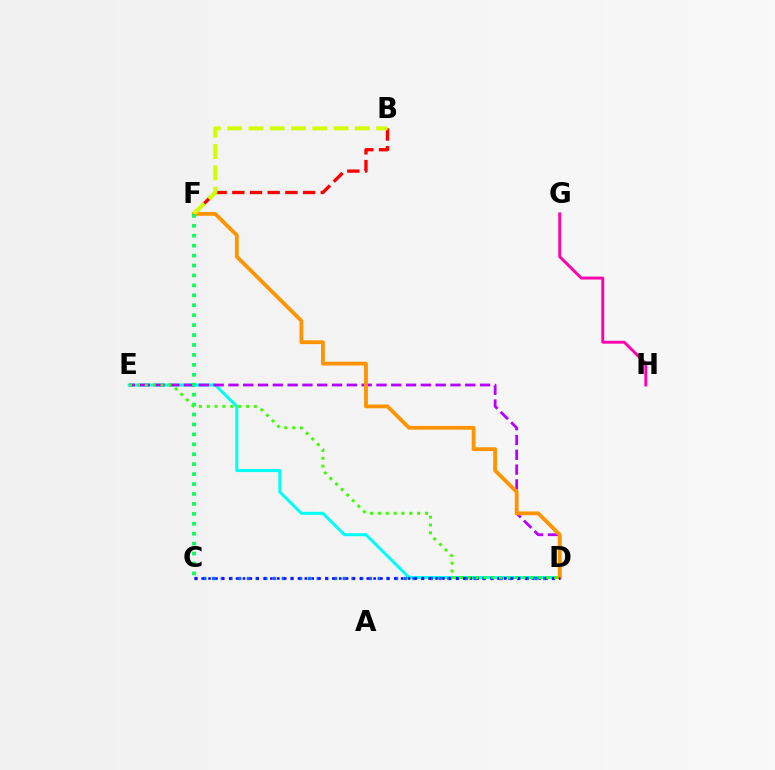{('D', 'E'): [{'color': '#00fff6', 'line_style': 'solid', 'thickness': 2.18}, {'color': '#b900ff', 'line_style': 'dashed', 'thickness': 2.01}, {'color': '#3dff00', 'line_style': 'dotted', 'thickness': 2.13}], ('B', 'F'): [{'color': '#ff0000', 'line_style': 'dashed', 'thickness': 2.4}, {'color': '#d1ff00', 'line_style': 'dashed', 'thickness': 2.89}], ('D', 'F'): [{'color': '#ff9400', 'line_style': 'solid', 'thickness': 2.73}], ('G', 'H'): [{'color': '#ff00ac', 'line_style': 'solid', 'thickness': 2.09}], ('C', 'F'): [{'color': '#00ff5c', 'line_style': 'dotted', 'thickness': 2.7}], ('C', 'D'): [{'color': '#0074ff', 'line_style': 'dotted', 'thickness': 2.37}, {'color': '#2500ff', 'line_style': 'dotted', 'thickness': 1.87}]}